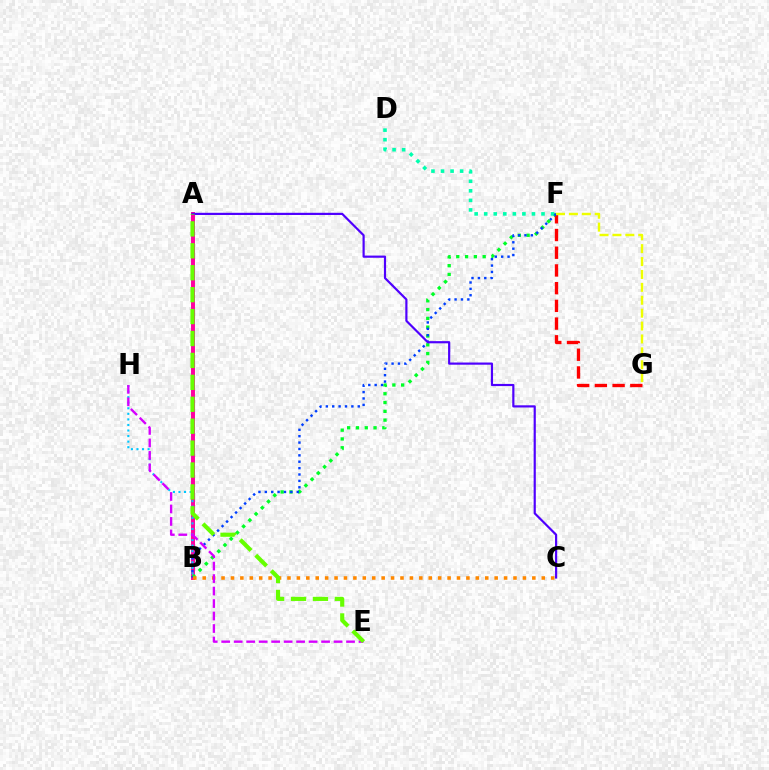{('A', 'B'): [{'color': '#ff00a0', 'line_style': 'solid', 'thickness': 2.84}], ('B', 'F'): [{'color': '#00ff27', 'line_style': 'dotted', 'thickness': 2.39}, {'color': '#003fff', 'line_style': 'dotted', 'thickness': 1.73}], ('D', 'F'): [{'color': '#00ffaf', 'line_style': 'dotted', 'thickness': 2.6}], ('F', 'G'): [{'color': '#ff0000', 'line_style': 'dashed', 'thickness': 2.41}, {'color': '#eeff00', 'line_style': 'dashed', 'thickness': 1.75}], ('B', 'H'): [{'color': '#00c7ff', 'line_style': 'dotted', 'thickness': 1.51}], ('A', 'C'): [{'color': '#4f00ff', 'line_style': 'solid', 'thickness': 1.57}], ('B', 'C'): [{'color': '#ff8800', 'line_style': 'dotted', 'thickness': 2.56}], ('E', 'H'): [{'color': '#d600ff', 'line_style': 'dashed', 'thickness': 1.7}], ('A', 'E'): [{'color': '#66ff00', 'line_style': 'dashed', 'thickness': 2.98}]}